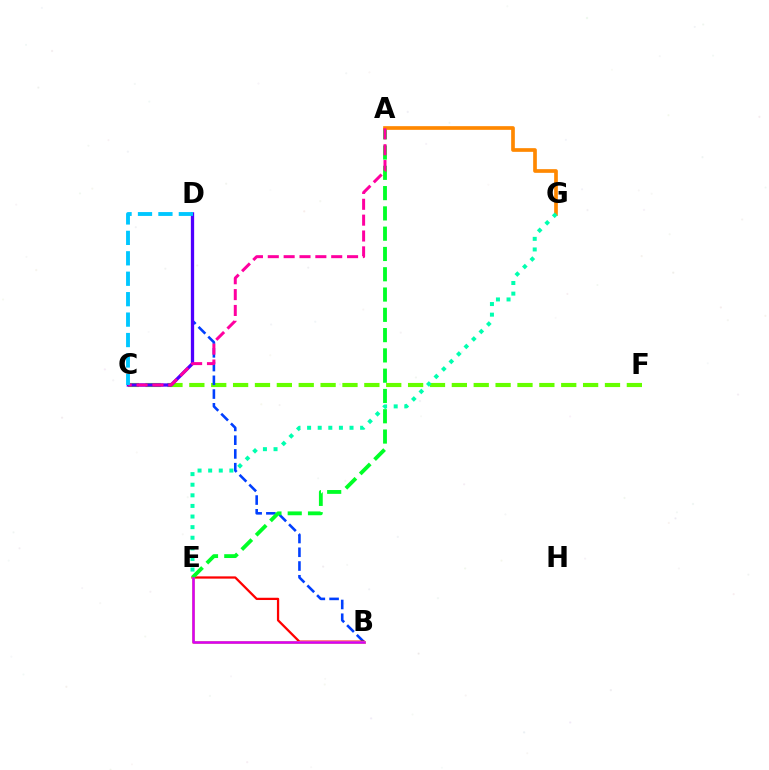{('C', 'F'): [{'color': '#66ff00', 'line_style': 'dashed', 'thickness': 2.97}], ('B', 'D'): [{'color': '#003fff', 'line_style': 'dashed', 'thickness': 1.87}], ('C', 'D'): [{'color': '#4f00ff', 'line_style': 'solid', 'thickness': 2.37}, {'color': '#00c7ff', 'line_style': 'dashed', 'thickness': 2.78}], ('B', 'E'): [{'color': '#ff0000', 'line_style': 'solid', 'thickness': 1.63}, {'color': '#eeff00', 'line_style': 'solid', 'thickness': 2.06}, {'color': '#d600ff', 'line_style': 'solid', 'thickness': 1.86}], ('A', 'E'): [{'color': '#00ff27', 'line_style': 'dashed', 'thickness': 2.76}], ('A', 'G'): [{'color': '#ff8800', 'line_style': 'solid', 'thickness': 2.65}], ('A', 'C'): [{'color': '#ff00a0', 'line_style': 'dashed', 'thickness': 2.15}], ('E', 'G'): [{'color': '#00ffaf', 'line_style': 'dotted', 'thickness': 2.88}]}